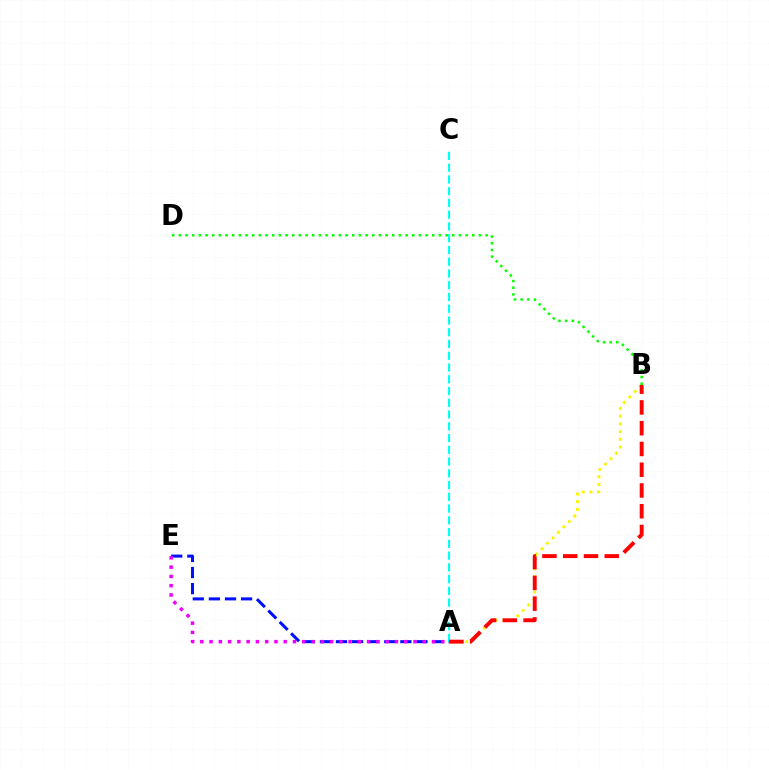{('A', 'B'): [{'color': '#fcf500', 'line_style': 'dotted', 'thickness': 2.1}, {'color': '#ff0000', 'line_style': 'dashed', 'thickness': 2.82}], ('A', 'E'): [{'color': '#0010ff', 'line_style': 'dashed', 'thickness': 2.19}, {'color': '#ee00ff', 'line_style': 'dotted', 'thickness': 2.52}], ('A', 'C'): [{'color': '#00fff6', 'line_style': 'dashed', 'thickness': 1.6}], ('B', 'D'): [{'color': '#08ff00', 'line_style': 'dotted', 'thickness': 1.81}]}